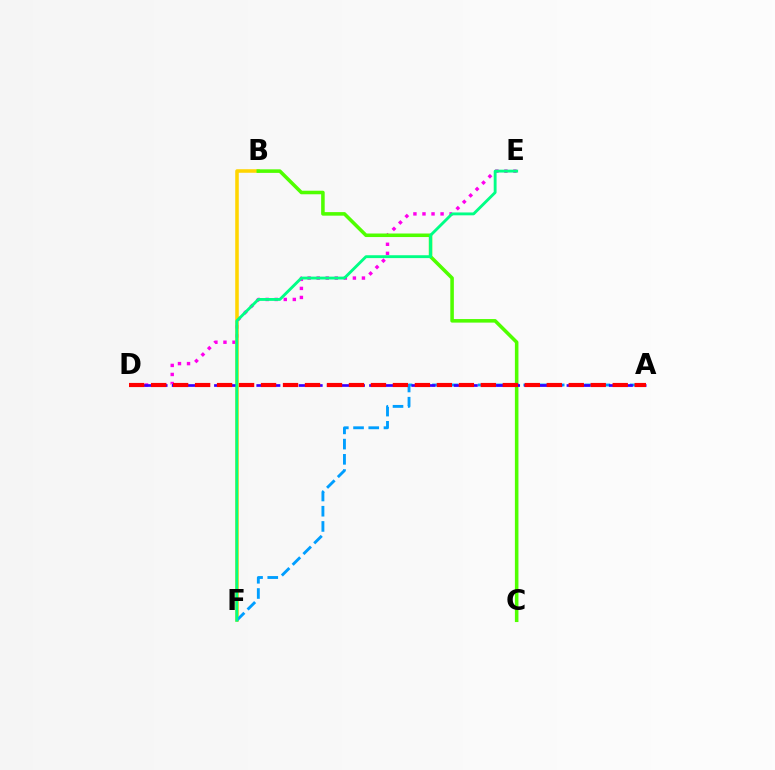{('D', 'E'): [{'color': '#ff00ed', 'line_style': 'dotted', 'thickness': 2.46}], ('B', 'F'): [{'color': '#ffd500', 'line_style': 'solid', 'thickness': 2.55}], ('B', 'C'): [{'color': '#4fff00', 'line_style': 'solid', 'thickness': 2.56}], ('A', 'F'): [{'color': '#009eff', 'line_style': 'dashed', 'thickness': 2.07}], ('A', 'D'): [{'color': '#3700ff', 'line_style': 'dashed', 'thickness': 1.92}, {'color': '#ff0000', 'line_style': 'dashed', 'thickness': 2.99}], ('E', 'F'): [{'color': '#00ff86', 'line_style': 'solid', 'thickness': 2.06}]}